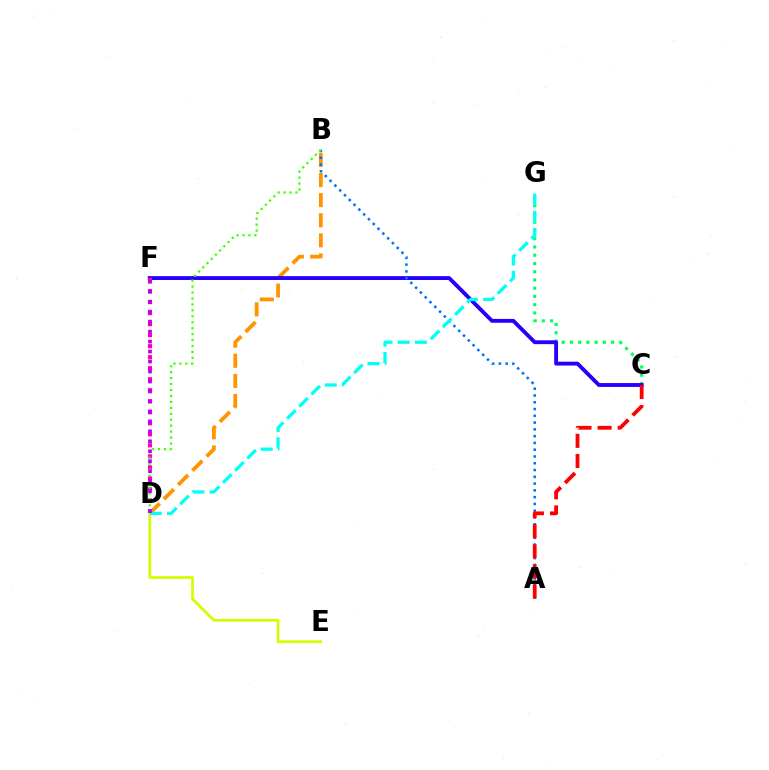{('C', 'G'): [{'color': '#00ff5c', 'line_style': 'dotted', 'thickness': 2.24}], ('B', 'D'): [{'color': '#ff9400', 'line_style': 'dashed', 'thickness': 2.73}, {'color': '#3dff00', 'line_style': 'dotted', 'thickness': 1.61}], ('C', 'F'): [{'color': '#2500ff', 'line_style': 'solid', 'thickness': 2.78}], ('A', 'B'): [{'color': '#0074ff', 'line_style': 'dotted', 'thickness': 1.84}], ('D', 'F'): [{'color': '#ff00ac', 'line_style': 'dotted', 'thickness': 2.99}, {'color': '#b900ff', 'line_style': 'dotted', 'thickness': 2.71}], ('D', 'E'): [{'color': '#d1ff00', 'line_style': 'solid', 'thickness': 1.95}], ('D', 'G'): [{'color': '#00fff6', 'line_style': 'dashed', 'thickness': 2.34}], ('A', 'C'): [{'color': '#ff0000', 'line_style': 'dashed', 'thickness': 2.73}]}